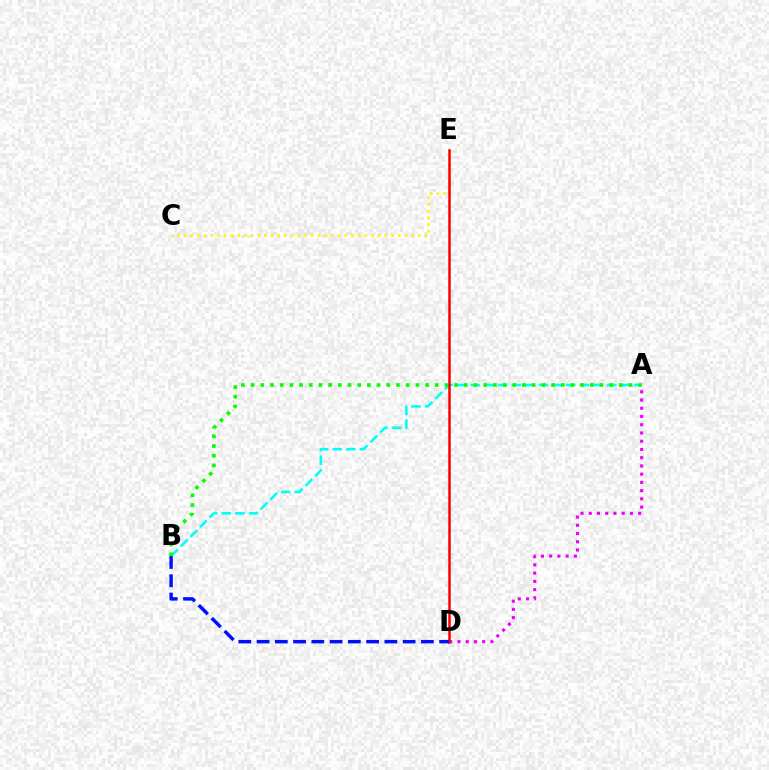{('A', 'B'): [{'color': '#00fff6', 'line_style': 'dashed', 'thickness': 1.85}, {'color': '#08ff00', 'line_style': 'dotted', 'thickness': 2.63}], ('A', 'D'): [{'color': '#ee00ff', 'line_style': 'dotted', 'thickness': 2.24}], ('C', 'E'): [{'color': '#fcf500', 'line_style': 'dotted', 'thickness': 1.82}], ('D', 'E'): [{'color': '#ff0000', 'line_style': 'solid', 'thickness': 1.81}], ('B', 'D'): [{'color': '#0010ff', 'line_style': 'dashed', 'thickness': 2.48}]}